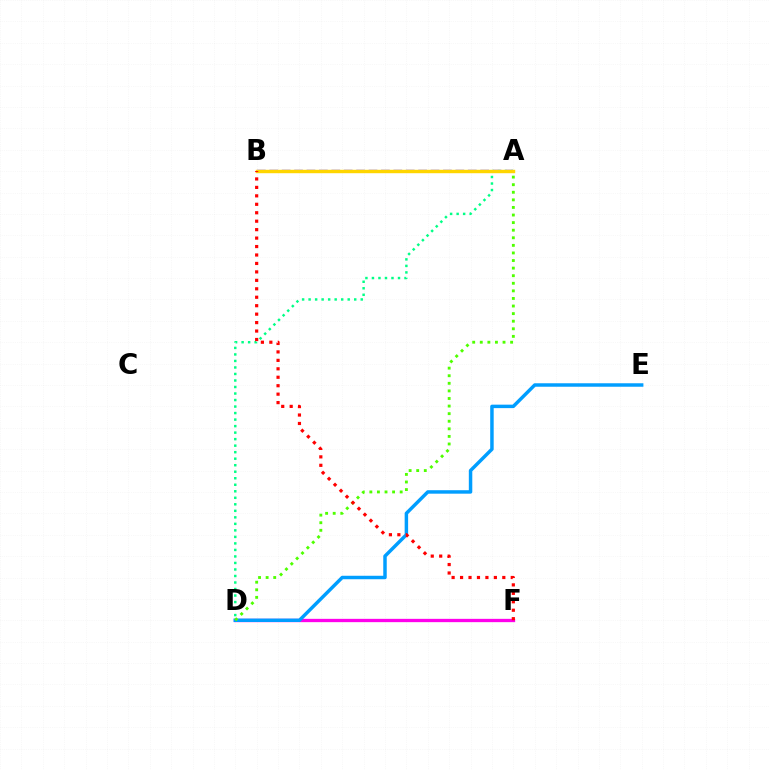{('D', 'F'): [{'color': '#ff00ed', 'line_style': 'solid', 'thickness': 2.38}], ('D', 'E'): [{'color': '#009eff', 'line_style': 'solid', 'thickness': 2.5}], ('A', 'B'): [{'color': '#3700ff', 'line_style': 'dashed', 'thickness': 1.69}, {'color': '#ffd500', 'line_style': 'solid', 'thickness': 2.46}], ('A', 'D'): [{'color': '#00ff86', 'line_style': 'dotted', 'thickness': 1.77}, {'color': '#4fff00', 'line_style': 'dotted', 'thickness': 2.06}], ('B', 'F'): [{'color': '#ff0000', 'line_style': 'dotted', 'thickness': 2.3}]}